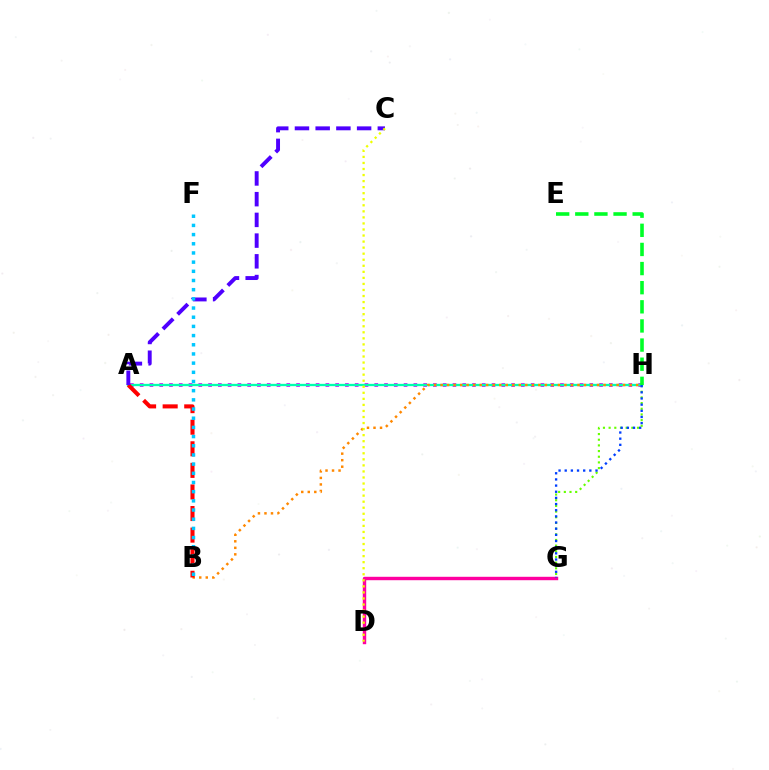{('G', 'H'): [{'color': '#66ff00', 'line_style': 'dotted', 'thickness': 1.54}, {'color': '#003fff', 'line_style': 'dotted', 'thickness': 1.67}], ('A', 'H'): [{'color': '#d600ff', 'line_style': 'dotted', 'thickness': 2.66}, {'color': '#00ffaf', 'line_style': 'solid', 'thickness': 1.67}], ('B', 'H'): [{'color': '#ff8800', 'line_style': 'dotted', 'thickness': 1.77}], ('A', 'B'): [{'color': '#ff0000', 'line_style': 'dashed', 'thickness': 2.93}], ('A', 'C'): [{'color': '#4f00ff', 'line_style': 'dashed', 'thickness': 2.81}], ('D', 'G'): [{'color': '#ff00a0', 'line_style': 'solid', 'thickness': 2.46}], ('C', 'D'): [{'color': '#eeff00', 'line_style': 'dotted', 'thickness': 1.64}], ('B', 'F'): [{'color': '#00c7ff', 'line_style': 'dotted', 'thickness': 2.49}], ('E', 'H'): [{'color': '#00ff27', 'line_style': 'dashed', 'thickness': 2.6}]}